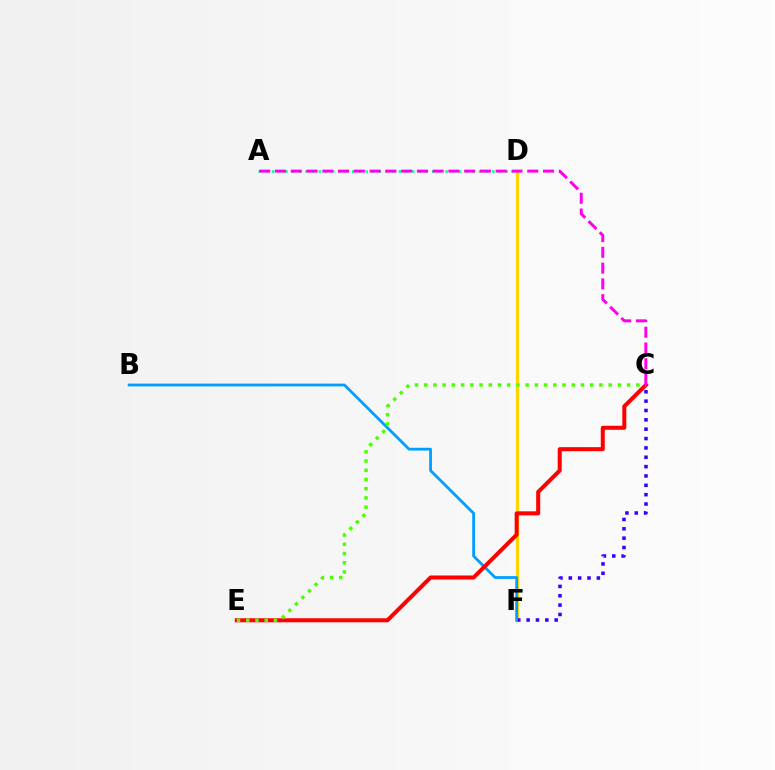{('D', 'F'): [{'color': '#ffd500', 'line_style': 'solid', 'thickness': 2.33}], ('C', 'F'): [{'color': '#3700ff', 'line_style': 'dotted', 'thickness': 2.54}], ('B', 'F'): [{'color': '#009eff', 'line_style': 'solid', 'thickness': 1.99}], ('A', 'D'): [{'color': '#00ff86', 'line_style': 'dotted', 'thickness': 1.81}], ('C', 'E'): [{'color': '#ff0000', 'line_style': 'solid', 'thickness': 2.9}, {'color': '#4fff00', 'line_style': 'dotted', 'thickness': 2.51}], ('A', 'C'): [{'color': '#ff00ed', 'line_style': 'dashed', 'thickness': 2.14}]}